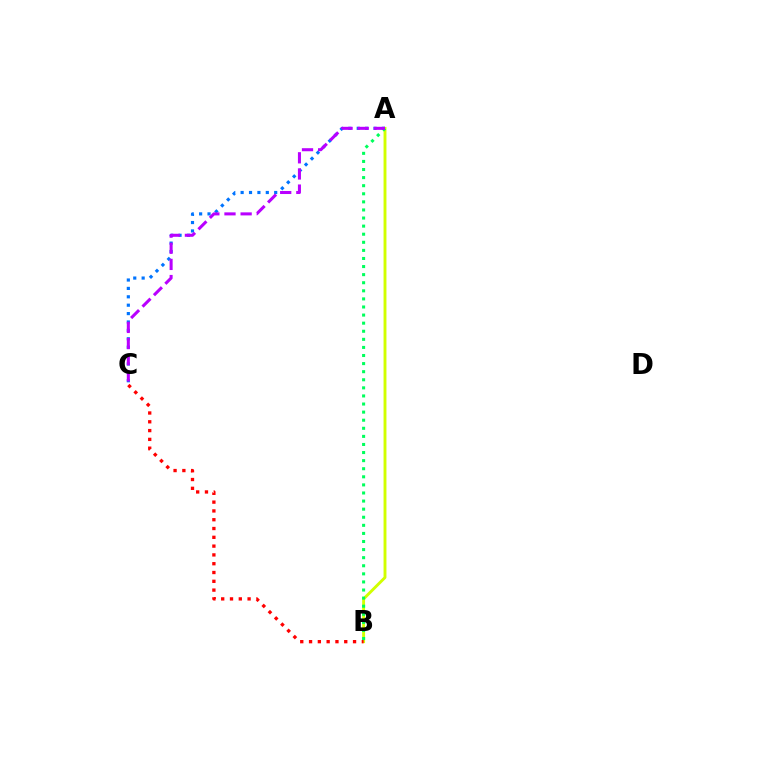{('A', 'B'): [{'color': '#d1ff00', 'line_style': 'solid', 'thickness': 2.08}, {'color': '#00ff5c', 'line_style': 'dotted', 'thickness': 2.2}], ('B', 'C'): [{'color': '#ff0000', 'line_style': 'dotted', 'thickness': 2.39}], ('A', 'C'): [{'color': '#0074ff', 'line_style': 'dotted', 'thickness': 2.28}, {'color': '#b900ff', 'line_style': 'dashed', 'thickness': 2.19}]}